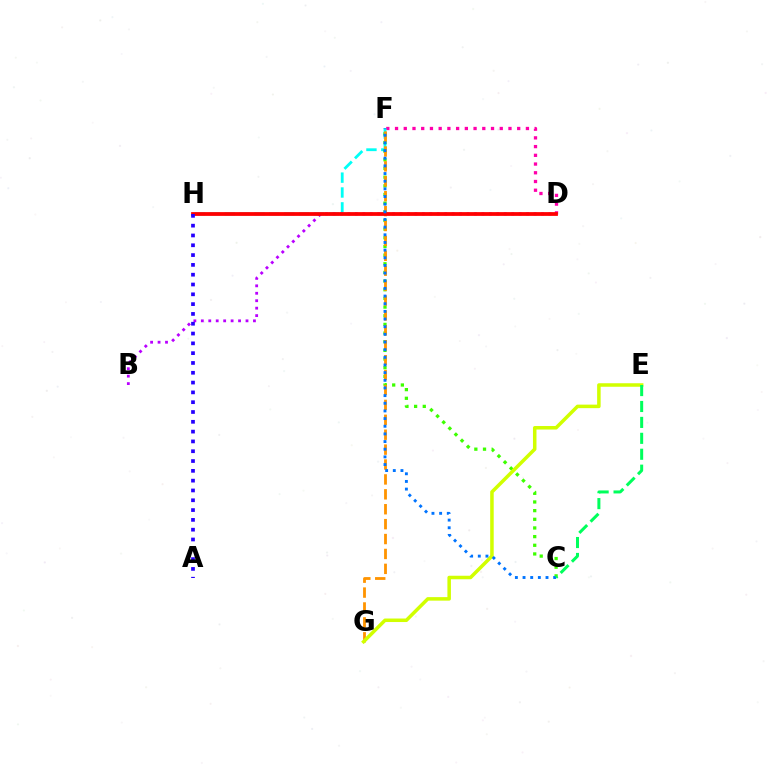{('D', 'F'): [{'color': '#ff00ac', 'line_style': 'dotted', 'thickness': 2.37}], ('F', 'H'): [{'color': '#00fff6', 'line_style': 'dashed', 'thickness': 2.02}], ('B', 'D'): [{'color': '#b900ff', 'line_style': 'dotted', 'thickness': 2.02}], ('C', 'F'): [{'color': '#3dff00', 'line_style': 'dotted', 'thickness': 2.35}, {'color': '#0074ff', 'line_style': 'dotted', 'thickness': 2.08}], ('F', 'G'): [{'color': '#ff9400', 'line_style': 'dashed', 'thickness': 2.03}], ('D', 'H'): [{'color': '#ff0000', 'line_style': 'solid', 'thickness': 2.72}], ('E', 'G'): [{'color': '#d1ff00', 'line_style': 'solid', 'thickness': 2.53}], ('A', 'H'): [{'color': '#2500ff', 'line_style': 'dotted', 'thickness': 2.66}], ('C', 'E'): [{'color': '#00ff5c', 'line_style': 'dashed', 'thickness': 2.16}]}